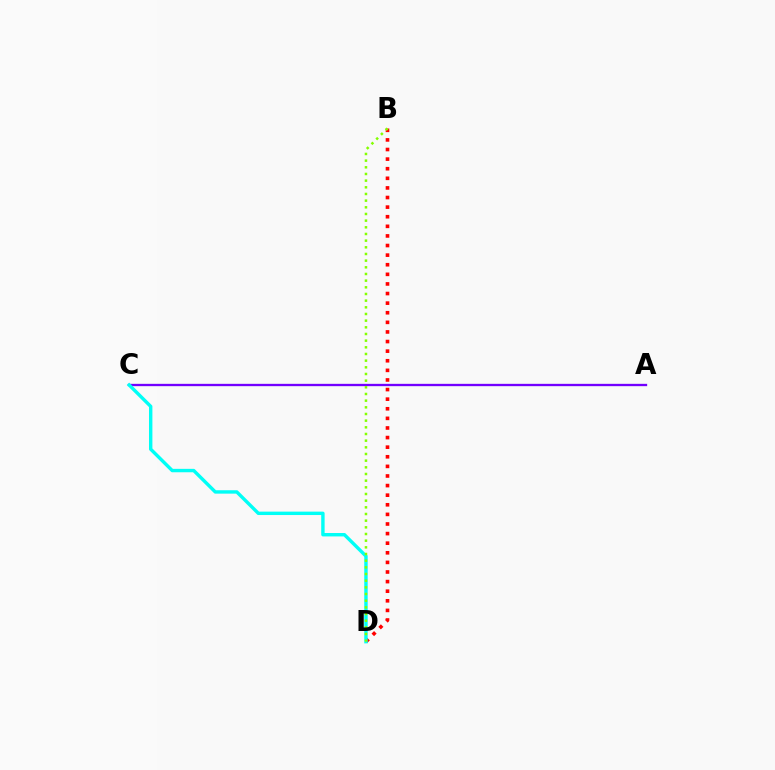{('B', 'D'): [{'color': '#ff0000', 'line_style': 'dotted', 'thickness': 2.61}, {'color': '#84ff00', 'line_style': 'dotted', 'thickness': 1.81}], ('A', 'C'): [{'color': '#7200ff', 'line_style': 'solid', 'thickness': 1.67}], ('C', 'D'): [{'color': '#00fff6', 'line_style': 'solid', 'thickness': 2.45}]}